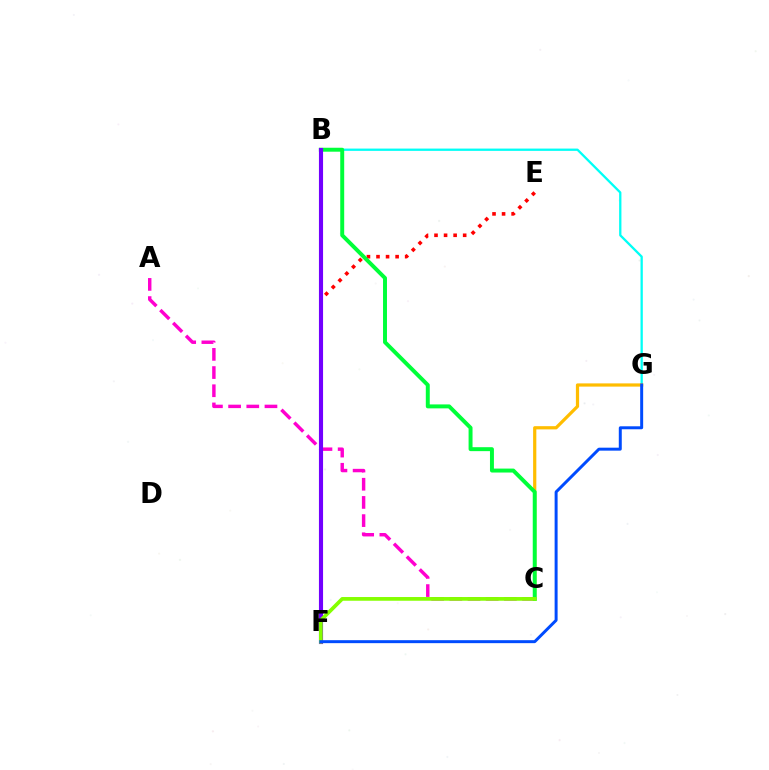{('A', 'C'): [{'color': '#ff00cf', 'line_style': 'dashed', 'thickness': 2.47}], ('B', 'G'): [{'color': '#00fff6', 'line_style': 'solid', 'thickness': 1.65}], ('E', 'F'): [{'color': '#ff0000', 'line_style': 'dotted', 'thickness': 2.6}], ('C', 'G'): [{'color': '#ffbd00', 'line_style': 'solid', 'thickness': 2.32}], ('B', 'C'): [{'color': '#00ff39', 'line_style': 'solid', 'thickness': 2.84}], ('B', 'F'): [{'color': '#7200ff', 'line_style': 'solid', 'thickness': 2.96}], ('C', 'F'): [{'color': '#84ff00', 'line_style': 'solid', 'thickness': 2.68}], ('F', 'G'): [{'color': '#004bff', 'line_style': 'solid', 'thickness': 2.14}]}